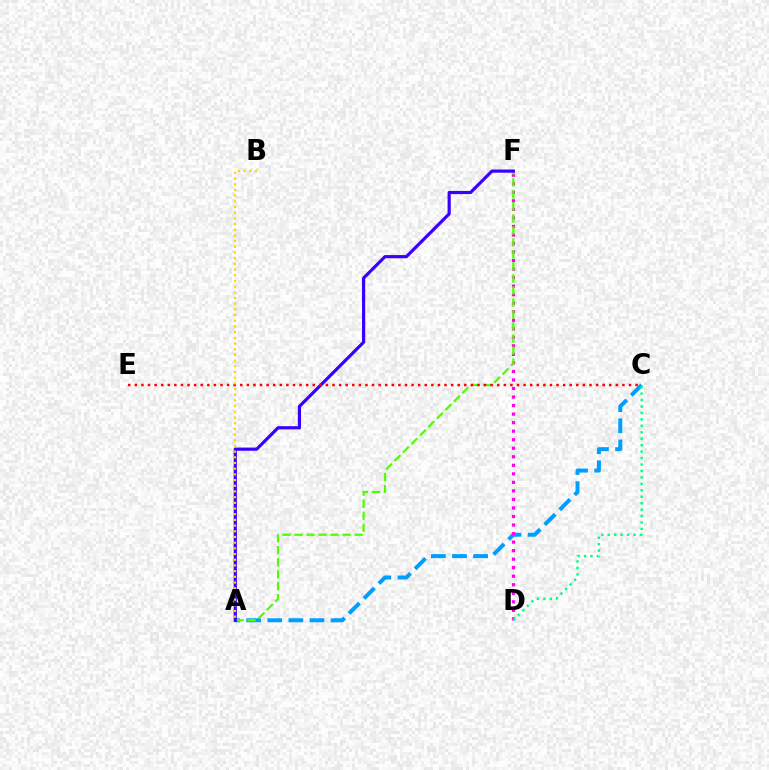{('A', 'C'): [{'color': '#009eff', 'line_style': 'dashed', 'thickness': 2.87}], ('D', 'F'): [{'color': '#ff00ed', 'line_style': 'dotted', 'thickness': 2.32}], ('A', 'F'): [{'color': '#4fff00', 'line_style': 'dashed', 'thickness': 1.63}, {'color': '#3700ff', 'line_style': 'solid', 'thickness': 2.29}], ('C', 'E'): [{'color': '#ff0000', 'line_style': 'dotted', 'thickness': 1.79}], ('C', 'D'): [{'color': '#00ff86', 'line_style': 'dotted', 'thickness': 1.75}], ('A', 'B'): [{'color': '#ffd500', 'line_style': 'dotted', 'thickness': 1.55}]}